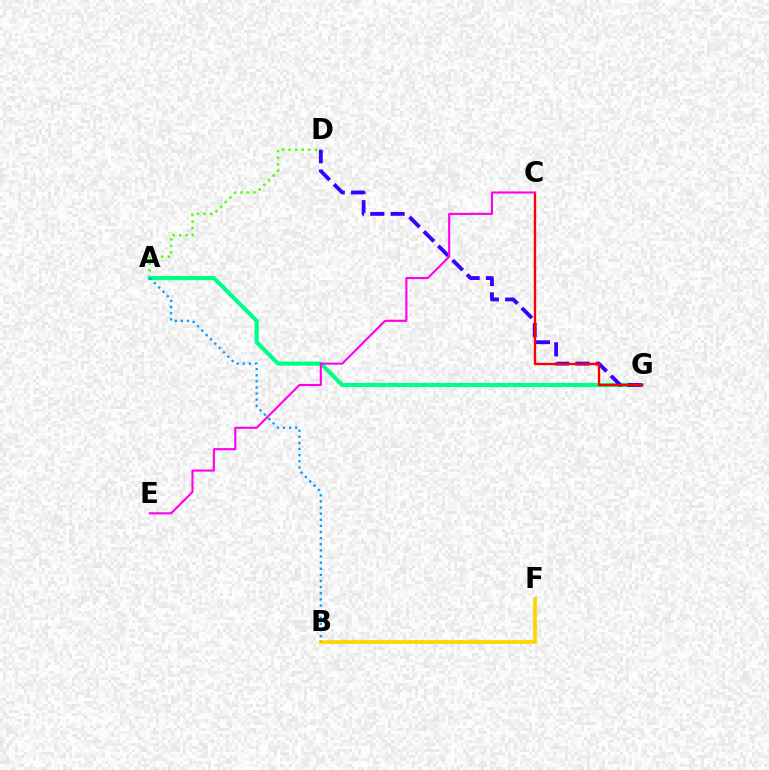{('A', 'D'): [{'color': '#4fff00', 'line_style': 'dotted', 'thickness': 1.78}], ('A', 'G'): [{'color': '#00ff86', 'line_style': 'solid', 'thickness': 2.99}], ('D', 'G'): [{'color': '#3700ff', 'line_style': 'dashed', 'thickness': 2.76}], ('B', 'F'): [{'color': '#ffd500', 'line_style': 'solid', 'thickness': 2.69}], ('C', 'G'): [{'color': '#ff0000', 'line_style': 'solid', 'thickness': 1.69}], ('A', 'B'): [{'color': '#009eff', 'line_style': 'dotted', 'thickness': 1.66}], ('C', 'E'): [{'color': '#ff00ed', 'line_style': 'solid', 'thickness': 1.52}]}